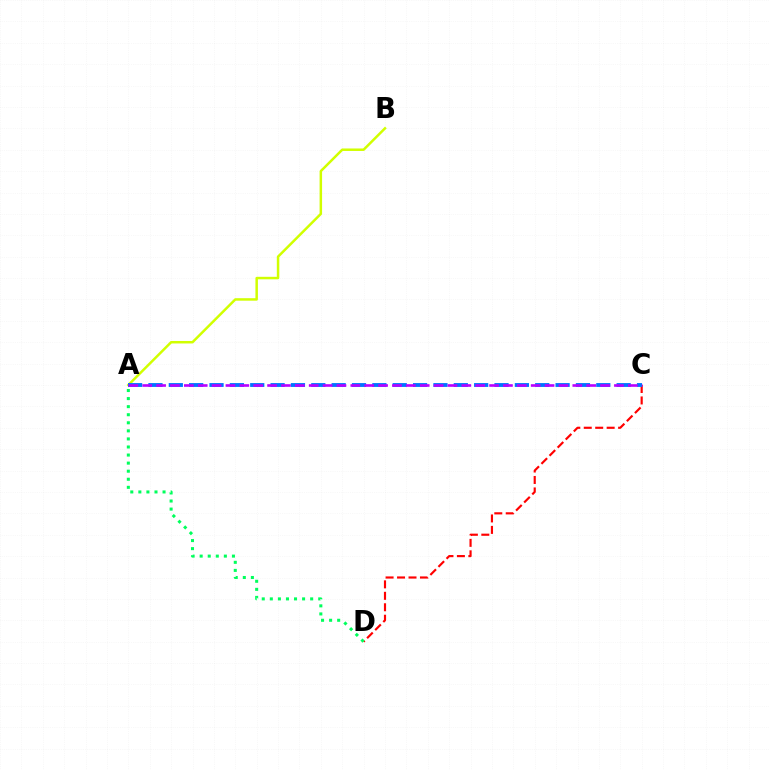{('A', 'B'): [{'color': '#d1ff00', 'line_style': 'solid', 'thickness': 1.8}], ('C', 'D'): [{'color': '#ff0000', 'line_style': 'dashed', 'thickness': 1.56}], ('A', 'C'): [{'color': '#0074ff', 'line_style': 'dashed', 'thickness': 2.77}, {'color': '#b900ff', 'line_style': 'dashed', 'thickness': 1.88}], ('A', 'D'): [{'color': '#00ff5c', 'line_style': 'dotted', 'thickness': 2.19}]}